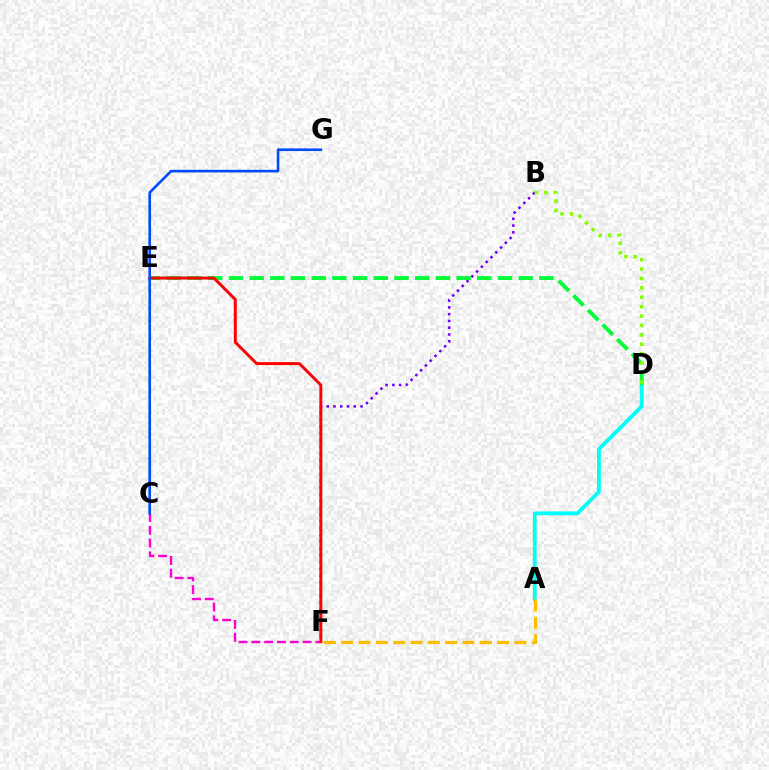{('C', 'F'): [{'color': '#ff00cf', 'line_style': 'dashed', 'thickness': 1.74}], ('B', 'F'): [{'color': '#7200ff', 'line_style': 'dotted', 'thickness': 1.84}], ('A', 'D'): [{'color': '#00fff6', 'line_style': 'solid', 'thickness': 2.74}], ('D', 'E'): [{'color': '#00ff39', 'line_style': 'dashed', 'thickness': 2.81}], ('E', 'F'): [{'color': '#ff0000', 'line_style': 'solid', 'thickness': 2.13}], ('A', 'F'): [{'color': '#ffbd00', 'line_style': 'dashed', 'thickness': 2.35}], ('C', 'G'): [{'color': '#004bff', 'line_style': 'solid', 'thickness': 1.9}], ('B', 'D'): [{'color': '#84ff00', 'line_style': 'dotted', 'thickness': 2.55}]}